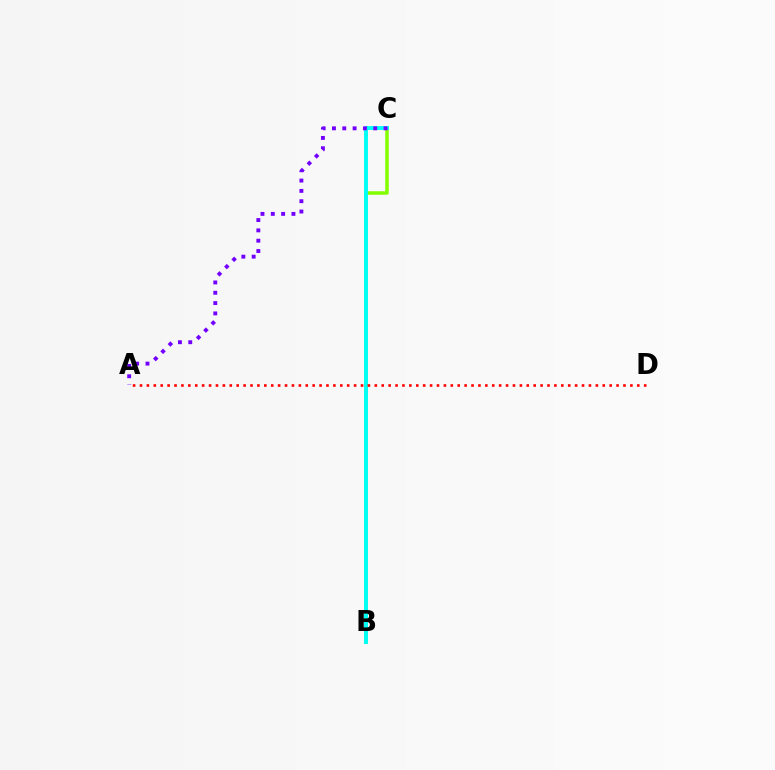{('B', 'C'): [{'color': '#84ff00', 'line_style': 'solid', 'thickness': 2.54}, {'color': '#00fff6', 'line_style': 'solid', 'thickness': 2.82}], ('A', 'D'): [{'color': '#ff0000', 'line_style': 'dotted', 'thickness': 1.88}], ('A', 'C'): [{'color': '#7200ff', 'line_style': 'dotted', 'thickness': 2.8}]}